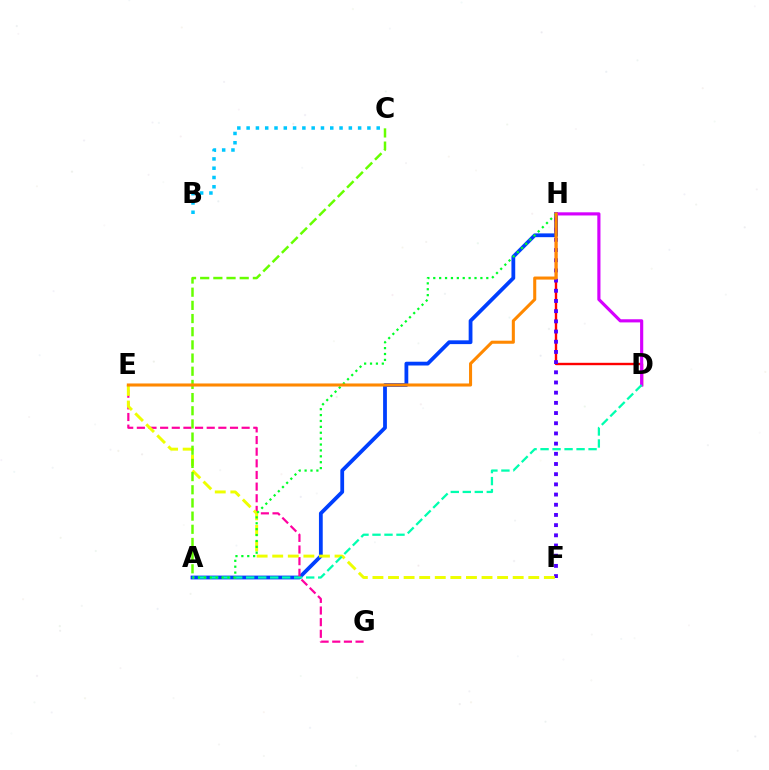{('A', 'H'): [{'color': '#003fff', 'line_style': 'solid', 'thickness': 2.72}, {'color': '#00ff27', 'line_style': 'dotted', 'thickness': 1.6}], ('D', 'H'): [{'color': '#ff0000', 'line_style': 'solid', 'thickness': 1.72}, {'color': '#d600ff', 'line_style': 'solid', 'thickness': 2.27}], ('E', 'G'): [{'color': '#ff00a0', 'line_style': 'dashed', 'thickness': 1.58}], ('F', 'H'): [{'color': '#4f00ff', 'line_style': 'dotted', 'thickness': 2.77}], ('B', 'C'): [{'color': '#00c7ff', 'line_style': 'dotted', 'thickness': 2.52}], ('E', 'F'): [{'color': '#eeff00', 'line_style': 'dashed', 'thickness': 2.12}], ('A', 'D'): [{'color': '#00ffaf', 'line_style': 'dashed', 'thickness': 1.63}], ('A', 'C'): [{'color': '#66ff00', 'line_style': 'dashed', 'thickness': 1.79}], ('E', 'H'): [{'color': '#ff8800', 'line_style': 'solid', 'thickness': 2.2}]}